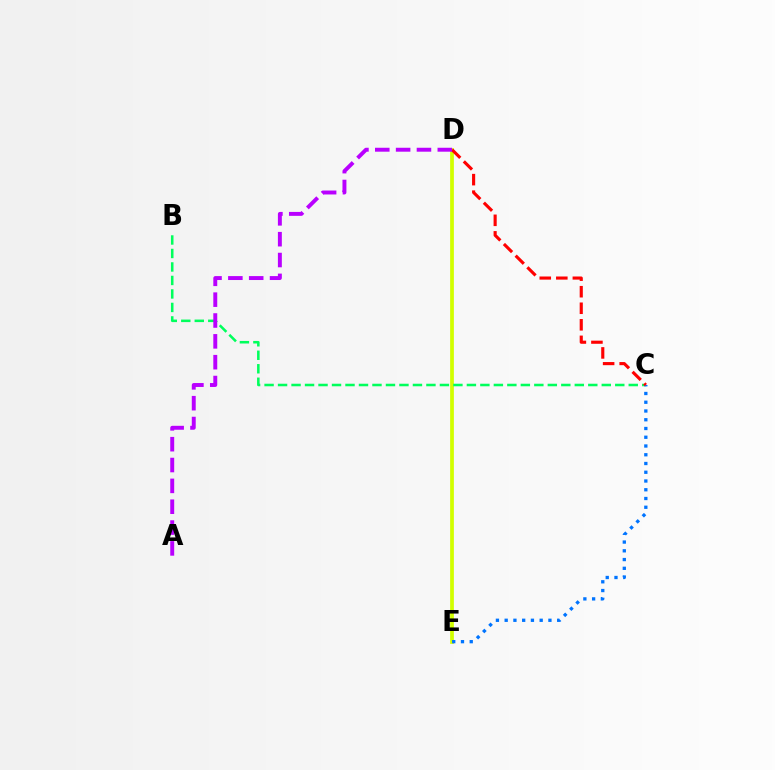{('D', 'E'): [{'color': '#d1ff00', 'line_style': 'solid', 'thickness': 2.69}], ('B', 'C'): [{'color': '#00ff5c', 'line_style': 'dashed', 'thickness': 1.83}], ('C', 'E'): [{'color': '#0074ff', 'line_style': 'dotted', 'thickness': 2.38}], ('C', 'D'): [{'color': '#ff0000', 'line_style': 'dashed', 'thickness': 2.25}], ('A', 'D'): [{'color': '#b900ff', 'line_style': 'dashed', 'thickness': 2.83}]}